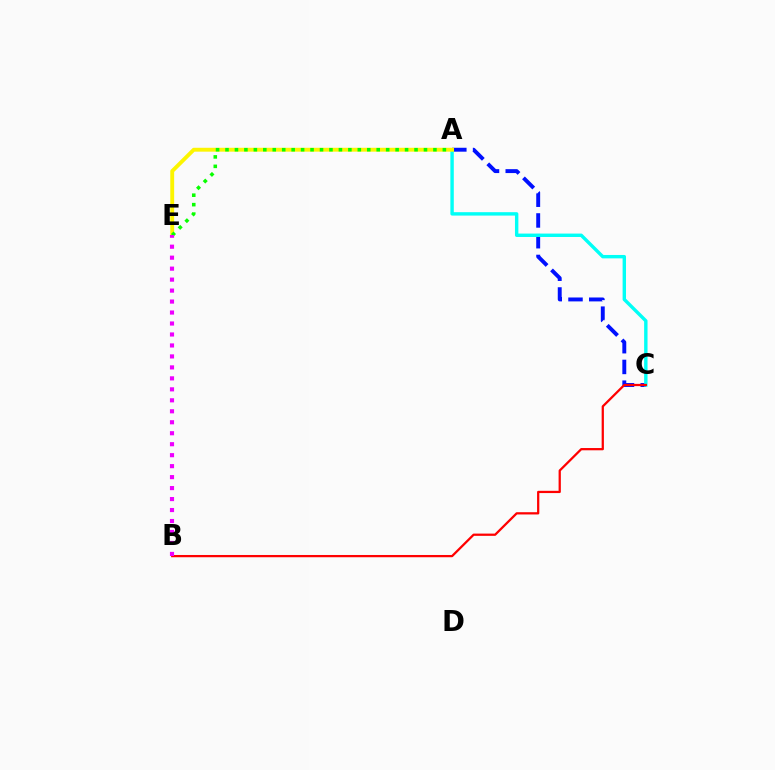{('A', 'C'): [{'color': '#0010ff', 'line_style': 'dashed', 'thickness': 2.82}, {'color': '#00fff6', 'line_style': 'solid', 'thickness': 2.45}], ('B', 'C'): [{'color': '#ff0000', 'line_style': 'solid', 'thickness': 1.62}], ('A', 'E'): [{'color': '#fcf500', 'line_style': 'solid', 'thickness': 2.79}, {'color': '#08ff00', 'line_style': 'dotted', 'thickness': 2.57}], ('B', 'E'): [{'color': '#ee00ff', 'line_style': 'dotted', 'thickness': 2.98}]}